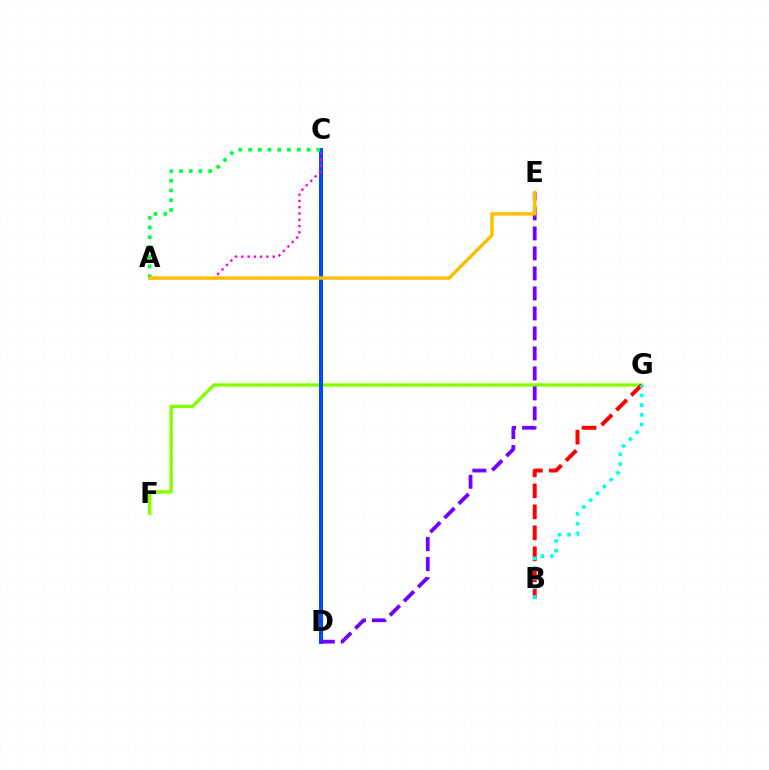{('F', 'G'): [{'color': '#84ff00', 'line_style': 'solid', 'thickness': 2.45}], ('B', 'G'): [{'color': '#ff0000', 'line_style': 'dashed', 'thickness': 2.85}, {'color': '#00fff6', 'line_style': 'dotted', 'thickness': 2.63}], ('C', 'D'): [{'color': '#004bff', 'line_style': 'solid', 'thickness': 2.92}], ('A', 'C'): [{'color': '#ff00cf', 'line_style': 'dotted', 'thickness': 1.7}, {'color': '#00ff39', 'line_style': 'dotted', 'thickness': 2.65}], ('D', 'E'): [{'color': '#7200ff', 'line_style': 'dashed', 'thickness': 2.72}], ('A', 'E'): [{'color': '#ffbd00', 'line_style': 'solid', 'thickness': 2.46}]}